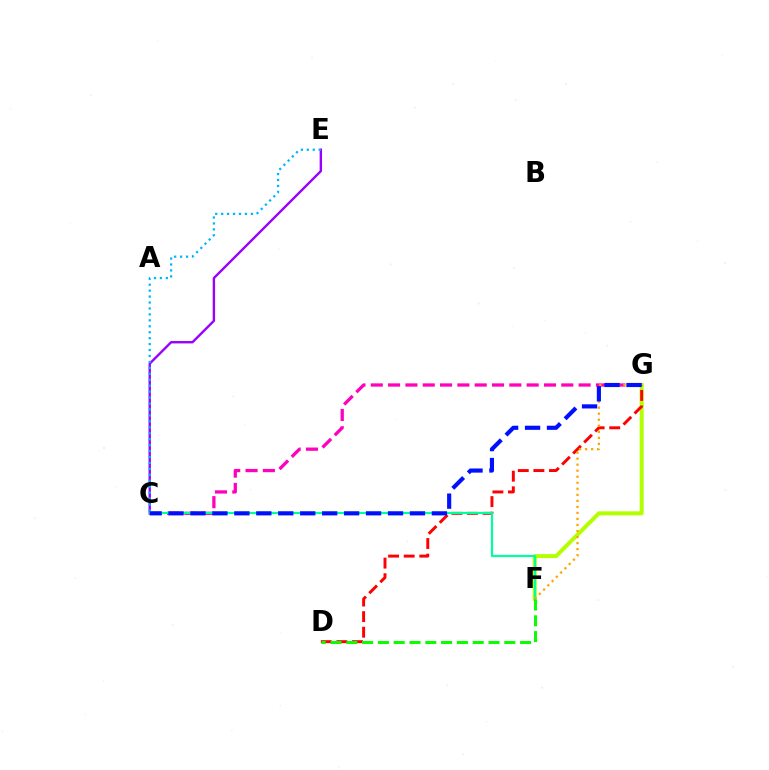{('F', 'G'): [{'color': '#b3ff00', 'line_style': 'solid', 'thickness': 2.87}, {'color': '#ffa500', 'line_style': 'dotted', 'thickness': 1.64}], ('C', 'G'): [{'color': '#ff00bd', 'line_style': 'dashed', 'thickness': 2.35}, {'color': '#0010ff', 'line_style': 'dashed', 'thickness': 2.98}], ('C', 'E'): [{'color': '#9b00ff', 'line_style': 'solid', 'thickness': 1.72}, {'color': '#00b5ff', 'line_style': 'dotted', 'thickness': 1.61}], ('D', 'G'): [{'color': '#ff0000', 'line_style': 'dashed', 'thickness': 2.12}], ('C', 'F'): [{'color': '#00ff9d', 'line_style': 'solid', 'thickness': 1.58}], ('D', 'F'): [{'color': '#08ff00', 'line_style': 'dashed', 'thickness': 2.15}]}